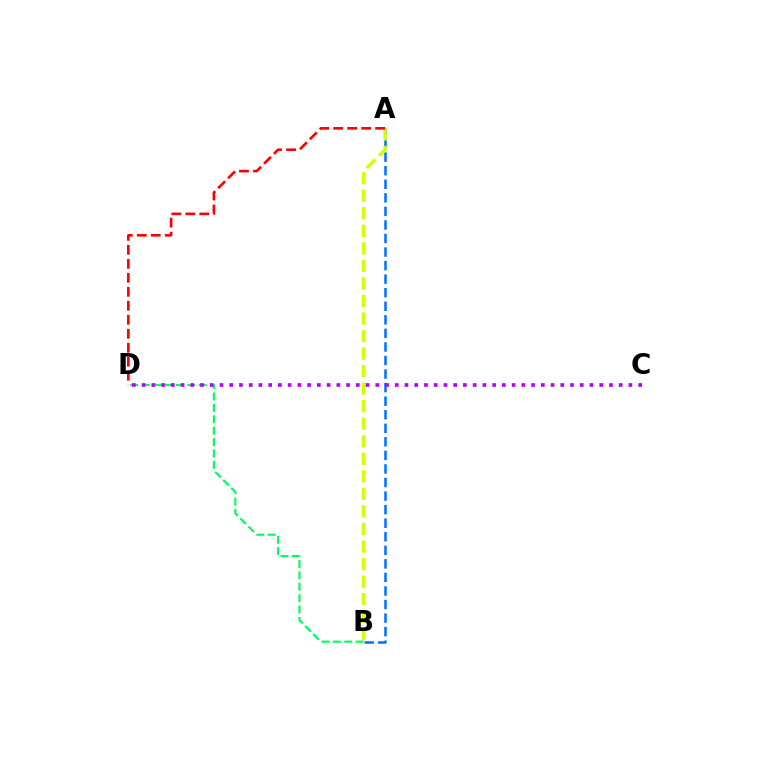{('B', 'D'): [{'color': '#00ff5c', 'line_style': 'dashed', 'thickness': 1.55}], ('A', 'B'): [{'color': '#0074ff', 'line_style': 'dashed', 'thickness': 1.84}, {'color': '#d1ff00', 'line_style': 'dashed', 'thickness': 2.38}], ('C', 'D'): [{'color': '#b900ff', 'line_style': 'dotted', 'thickness': 2.65}], ('A', 'D'): [{'color': '#ff0000', 'line_style': 'dashed', 'thickness': 1.9}]}